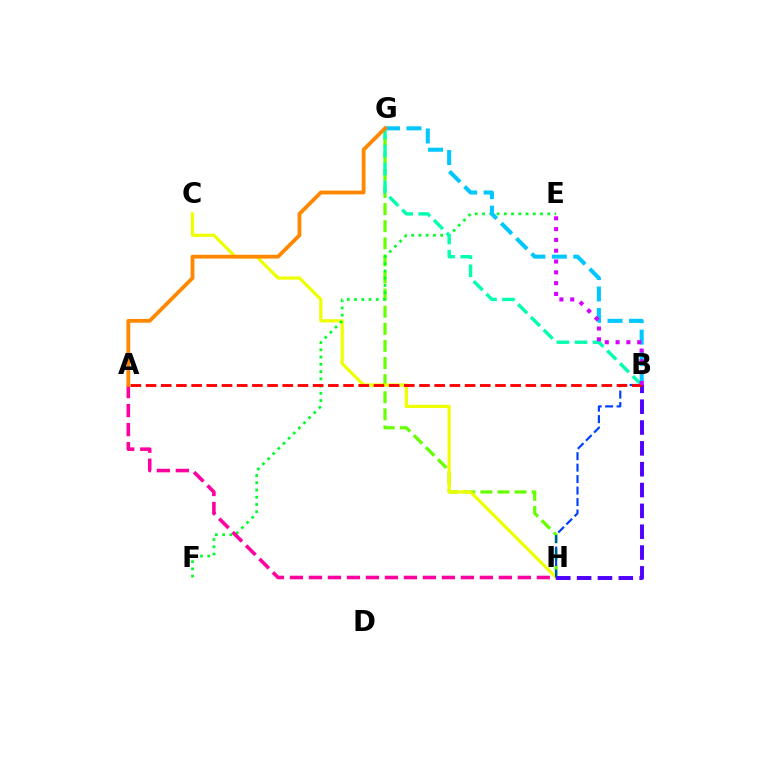{('G', 'H'): [{'color': '#66ff00', 'line_style': 'dashed', 'thickness': 2.32}], ('C', 'H'): [{'color': '#eeff00', 'line_style': 'solid', 'thickness': 2.32}], ('E', 'F'): [{'color': '#00ff27', 'line_style': 'dotted', 'thickness': 1.97}], ('B', 'G'): [{'color': '#00c7ff', 'line_style': 'dashed', 'thickness': 2.92}, {'color': '#00ffaf', 'line_style': 'dashed', 'thickness': 2.45}], ('A', 'H'): [{'color': '#ff00a0', 'line_style': 'dashed', 'thickness': 2.58}], ('B', 'H'): [{'color': '#4f00ff', 'line_style': 'dashed', 'thickness': 2.83}, {'color': '#003fff', 'line_style': 'dashed', 'thickness': 1.56}], ('A', 'B'): [{'color': '#ff0000', 'line_style': 'dashed', 'thickness': 2.06}], ('B', 'E'): [{'color': '#d600ff', 'line_style': 'dotted', 'thickness': 2.94}], ('A', 'G'): [{'color': '#ff8800', 'line_style': 'solid', 'thickness': 2.74}]}